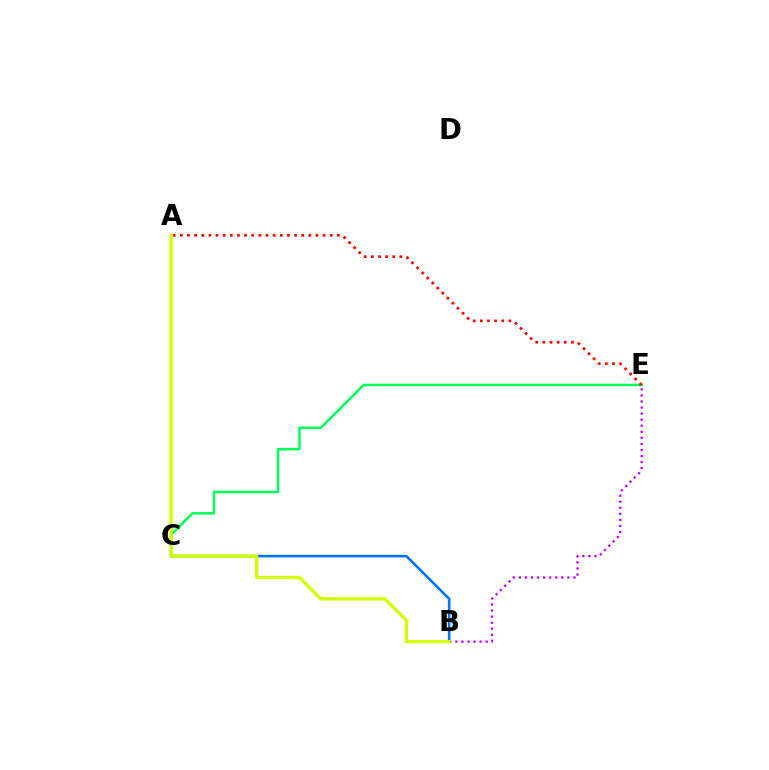{('B', 'E'): [{'color': '#b900ff', 'line_style': 'dotted', 'thickness': 1.65}], ('B', 'C'): [{'color': '#0074ff', 'line_style': 'solid', 'thickness': 1.88}], ('C', 'E'): [{'color': '#00ff5c', 'line_style': 'solid', 'thickness': 1.81}], ('A', 'E'): [{'color': '#ff0000', 'line_style': 'dotted', 'thickness': 1.94}], ('A', 'B'): [{'color': '#d1ff00', 'line_style': 'solid', 'thickness': 2.36}]}